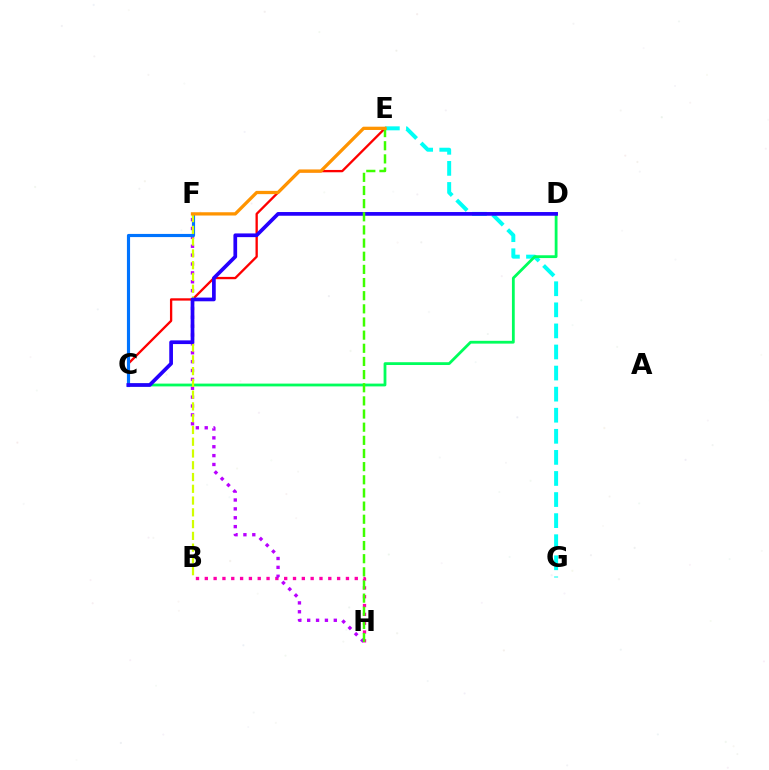{('B', 'H'): [{'color': '#ff00ac', 'line_style': 'dotted', 'thickness': 2.4}], ('F', 'H'): [{'color': '#b900ff', 'line_style': 'dotted', 'thickness': 2.41}], ('C', 'E'): [{'color': '#ff0000', 'line_style': 'solid', 'thickness': 1.67}], ('E', 'G'): [{'color': '#00fff6', 'line_style': 'dashed', 'thickness': 2.86}], ('C', 'D'): [{'color': '#00ff5c', 'line_style': 'solid', 'thickness': 2.02}, {'color': '#2500ff', 'line_style': 'solid', 'thickness': 2.67}], ('C', 'F'): [{'color': '#0074ff', 'line_style': 'solid', 'thickness': 2.27}], ('B', 'F'): [{'color': '#d1ff00', 'line_style': 'dashed', 'thickness': 1.6}], ('E', 'H'): [{'color': '#3dff00', 'line_style': 'dashed', 'thickness': 1.79}], ('E', 'F'): [{'color': '#ff9400', 'line_style': 'solid', 'thickness': 2.36}]}